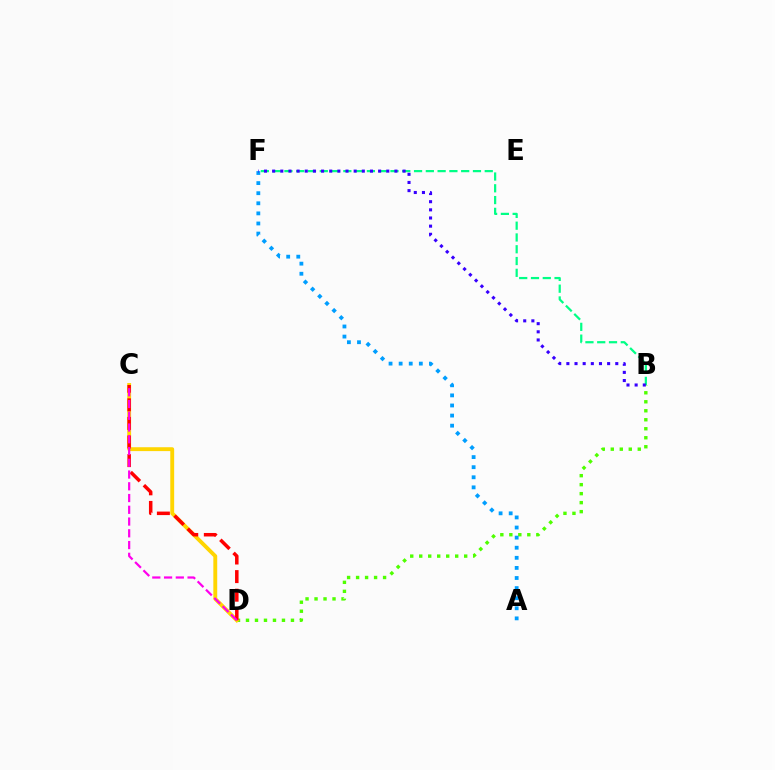{('B', 'D'): [{'color': '#4fff00', 'line_style': 'dotted', 'thickness': 2.44}], ('C', 'D'): [{'color': '#ffd500', 'line_style': 'solid', 'thickness': 2.79}, {'color': '#ff0000', 'line_style': 'dashed', 'thickness': 2.53}, {'color': '#ff00ed', 'line_style': 'dashed', 'thickness': 1.6}], ('A', 'F'): [{'color': '#009eff', 'line_style': 'dotted', 'thickness': 2.74}], ('B', 'F'): [{'color': '#00ff86', 'line_style': 'dashed', 'thickness': 1.6}, {'color': '#3700ff', 'line_style': 'dotted', 'thickness': 2.21}]}